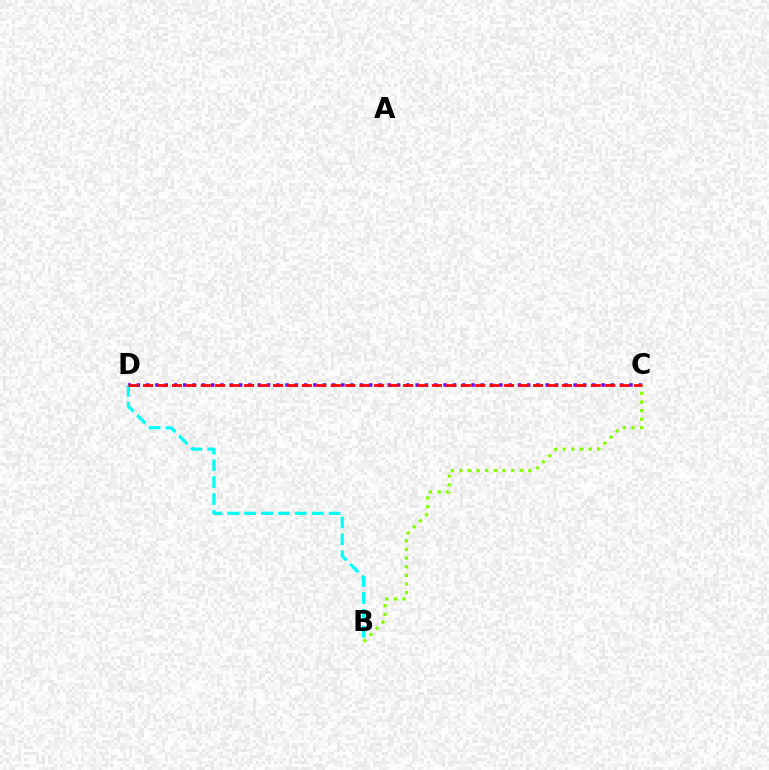{('C', 'D'): [{'color': '#7200ff', 'line_style': 'dotted', 'thickness': 2.53}, {'color': '#ff0000', 'line_style': 'dashed', 'thickness': 1.96}], ('B', 'C'): [{'color': '#84ff00', 'line_style': 'dotted', 'thickness': 2.34}], ('B', 'D'): [{'color': '#00fff6', 'line_style': 'dashed', 'thickness': 2.29}]}